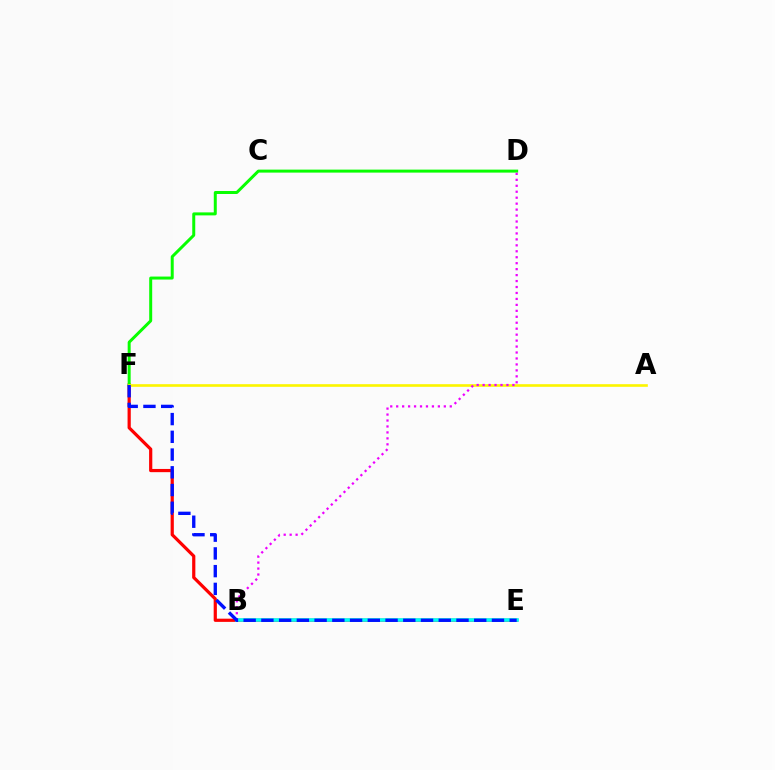{('E', 'F'): [{'color': '#ff0000', 'line_style': 'solid', 'thickness': 2.31}, {'color': '#0010ff', 'line_style': 'dashed', 'thickness': 2.41}], ('D', 'F'): [{'color': '#08ff00', 'line_style': 'solid', 'thickness': 2.15}], ('B', 'E'): [{'color': '#00fff6', 'line_style': 'solid', 'thickness': 2.61}], ('A', 'F'): [{'color': '#fcf500', 'line_style': 'solid', 'thickness': 1.9}], ('B', 'D'): [{'color': '#ee00ff', 'line_style': 'dotted', 'thickness': 1.62}]}